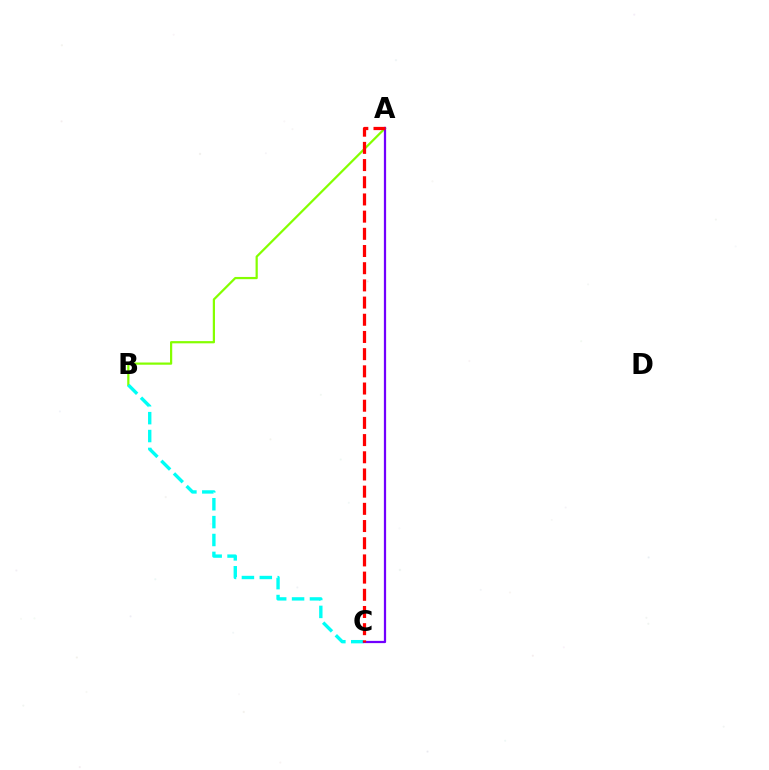{('A', 'B'): [{'color': '#84ff00', 'line_style': 'solid', 'thickness': 1.6}], ('B', 'C'): [{'color': '#00fff6', 'line_style': 'dashed', 'thickness': 2.43}], ('A', 'C'): [{'color': '#7200ff', 'line_style': 'solid', 'thickness': 1.61}, {'color': '#ff0000', 'line_style': 'dashed', 'thickness': 2.34}]}